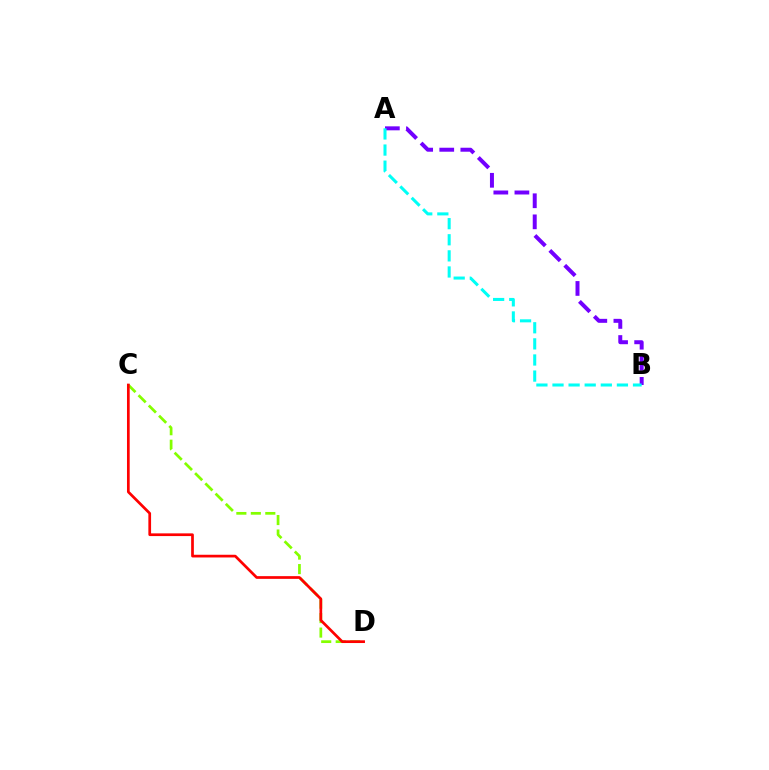{('C', 'D'): [{'color': '#84ff00', 'line_style': 'dashed', 'thickness': 1.97}, {'color': '#ff0000', 'line_style': 'solid', 'thickness': 1.95}], ('A', 'B'): [{'color': '#7200ff', 'line_style': 'dashed', 'thickness': 2.86}, {'color': '#00fff6', 'line_style': 'dashed', 'thickness': 2.19}]}